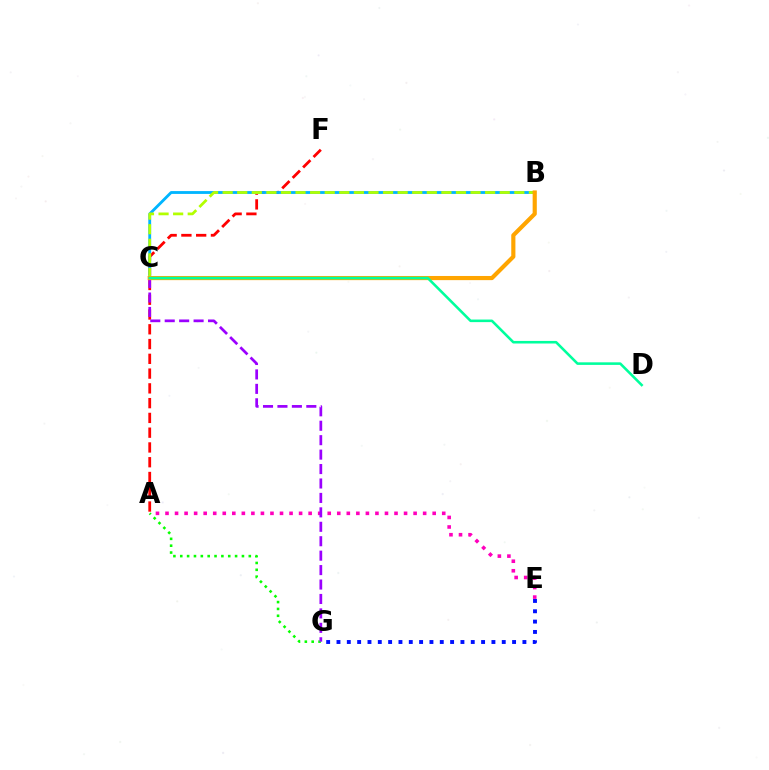{('E', 'G'): [{'color': '#0010ff', 'line_style': 'dotted', 'thickness': 2.81}], ('A', 'E'): [{'color': '#ff00bd', 'line_style': 'dotted', 'thickness': 2.59}], ('A', 'G'): [{'color': '#08ff00', 'line_style': 'dotted', 'thickness': 1.86}], ('A', 'F'): [{'color': '#ff0000', 'line_style': 'dashed', 'thickness': 2.01}], ('B', 'C'): [{'color': '#00b5ff', 'line_style': 'solid', 'thickness': 2.04}, {'color': '#b3ff00', 'line_style': 'dashed', 'thickness': 1.98}, {'color': '#ffa500', 'line_style': 'solid', 'thickness': 2.99}], ('C', 'G'): [{'color': '#9b00ff', 'line_style': 'dashed', 'thickness': 1.96}], ('C', 'D'): [{'color': '#00ff9d', 'line_style': 'solid', 'thickness': 1.85}]}